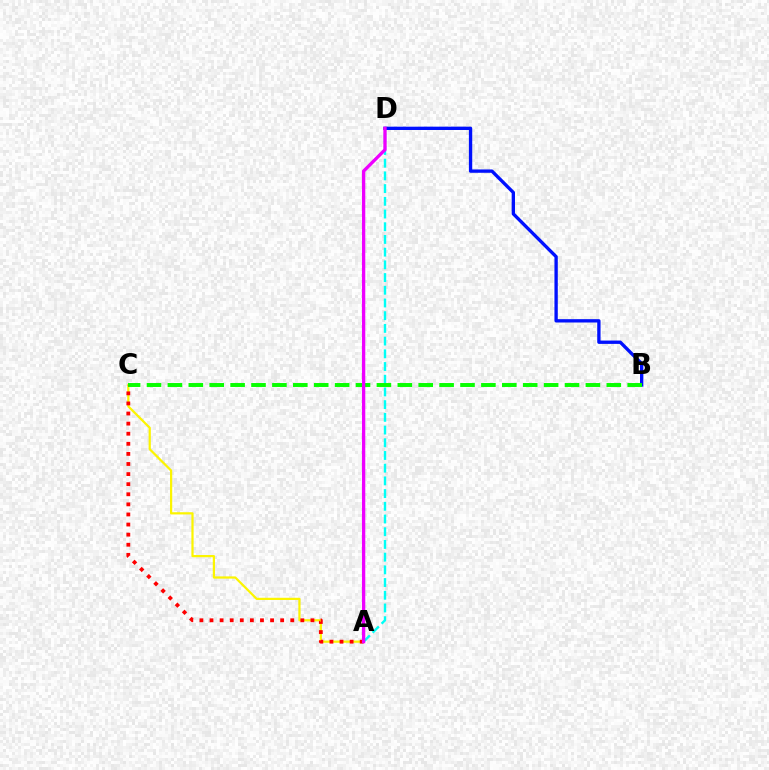{('A', 'D'): [{'color': '#00fff6', 'line_style': 'dashed', 'thickness': 1.73}, {'color': '#ee00ff', 'line_style': 'solid', 'thickness': 2.38}], ('A', 'C'): [{'color': '#fcf500', 'line_style': 'solid', 'thickness': 1.6}, {'color': '#ff0000', 'line_style': 'dotted', 'thickness': 2.74}], ('B', 'D'): [{'color': '#0010ff', 'line_style': 'solid', 'thickness': 2.4}], ('B', 'C'): [{'color': '#08ff00', 'line_style': 'dashed', 'thickness': 2.84}]}